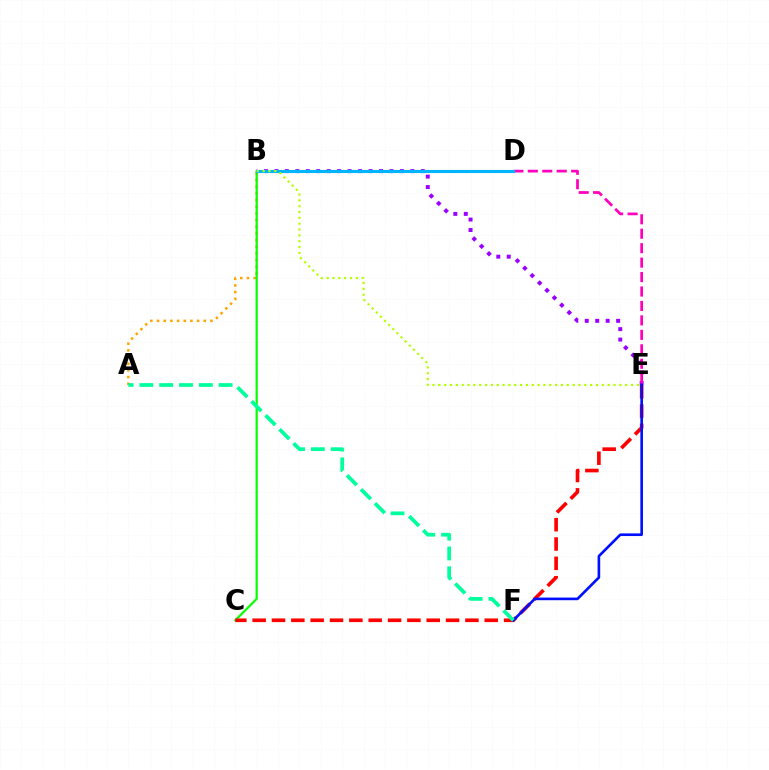{('A', 'B'): [{'color': '#ffa500', 'line_style': 'dotted', 'thickness': 1.81}], ('B', 'E'): [{'color': '#9b00ff', 'line_style': 'dotted', 'thickness': 2.84}, {'color': '#b3ff00', 'line_style': 'dotted', 'thickness': 1.59}], ('B', 'C'): [{'color': '#08ff00', 'line_style': 'solid', 'thickness': 1.59}], ('C', 'E'): [{'color': '#ff0000', 'line_style': 'dashed', 'thickness': 2.63}], ('D', 'E'): [{'color': '#ff00bd', 'line_style': 'dashed', 'thickness': 1.96}], ('E', 'F'): [{'color': '#0010ff', 'line_style': 'solid', 'thickness': 1.9}], ('B', 'D'): [{'color': '#00b5ff', 'line_style': 'solid', 'thickness': 2.23}], ('A', 'F'): [{'color': '#00ff9d', 'line_style': 'dashed', 'thickness': 2.69}]}